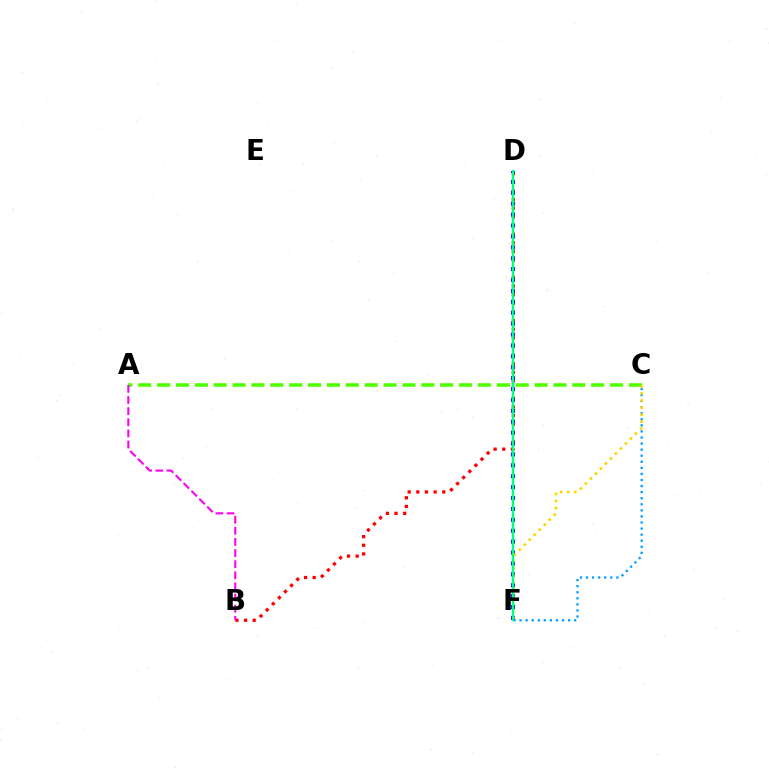{('A', 'C'): [{'color': '#4fff00', 'line_style': 'dashed', 'thickness': 2.56}], ('B', 'D'): [{'color': '#ff0000', 'line_style': 'dotted', 'thickness': 2.35}], ('C', 'F'): [{'color': '#009eff', 'line_style': 'dotted', 'thickness': 1.65}, {'color': '#ffd500', 'line_style': 'dotted', 'thickness': 1.92}], ('D', 'F'): [{'color': '#3700ff', 'line_style': 'dotted', 'thickness': 2.96}, {'color': '#00ff86', 'line_style': 'solid', 'thickness': 1.7}], ('A', 'B'): [{'color': '#ff00ed', 'line_style': 'dashed', 'thickness': 1.51}]}